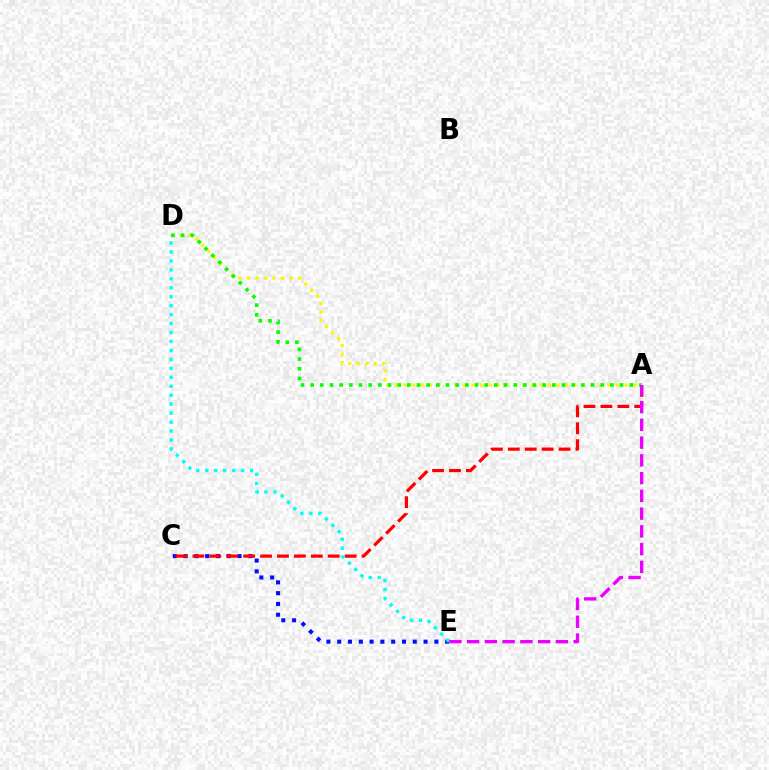{('C', 'E'): [{'color': '#0010ff', 'line_style': 'dotted', 'thickness': 2.93}], ('A', 'C'): [{'color': '#ff0000', 'line_style': 'dashed', 'thickness': 2.3}], ('A', 'D'): [{'color': '#fcf500', 'line_style': 'dotted', 'thickness': 2.31}, {'color': '#08ff00', 'line_style': 'dotted', 'thickness': 2.63}], ('D', 'E'): [{'color': '#00fff6', 'line_style': 'dotted', 'thickness': 2.43}], ('A', 'E'): [{'color': '#ee00ff', 'line_style': 'dashed', 'thickness': 2.41}]}